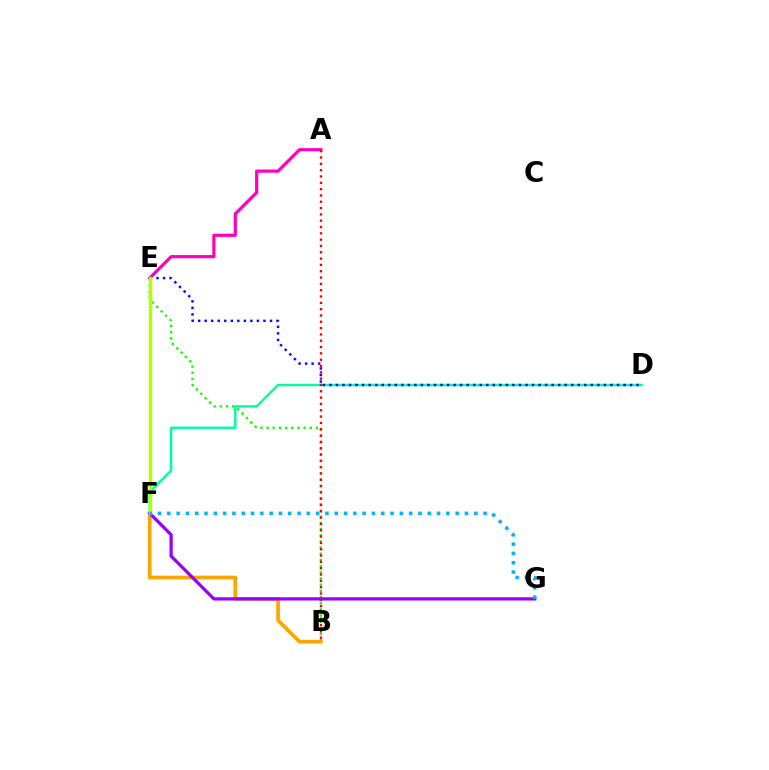{('B', 'E'): [{'color': '#08ff00', 'line_style': 'dotted', 'thickness': 1.68}], ('B', 'F'): [{'color': '#ffa500', 'line_style': 'solid', 'thickness': 2.66}], ('A', 'E'): [{'color': '#ff00bd', 'line_style': 'solid', 'thickness': 2.29}], ('D', 'F'): [{'color': '#00ff9d', 'line_style': 'solid', 'thickness': 1.74}], ('A', 'B'): [{'color': '#ff0000', 'line_style': 'dotted', 'thickness': 1.72}], ('D', 'E'): [{'color': '#0010ff', 'line_style': 'dotted', 'thickness': 1.78}], ('F', 'G'): [{'color': '#9b00ff', 'line_style': 'solid', 'thickness': 2.35}, {'color': '#00b5ff', 'line_style': 'dotted', 'thickness': 2.53}], ('E', 'F'): [{'color': '#b3ff00', 'line_style': 'solid', 'thickness': 2.48}]}